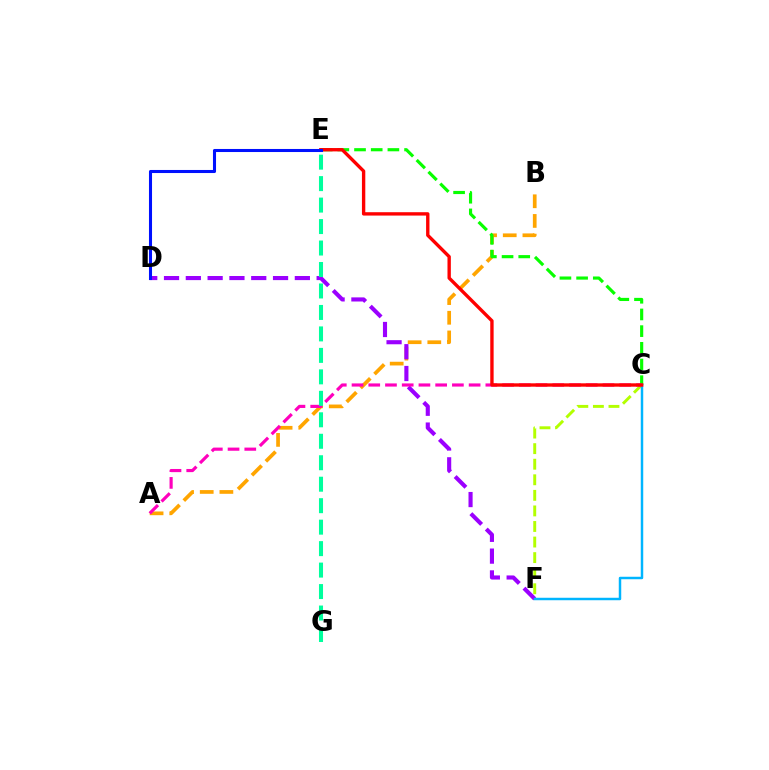{('C', 'F'): [{'color': '#b3ff00', 'line_style': 'dashed', 'thickness': 2.11}, {'color': '#00b5ff', 'line_style': 'solid', 'thickness': 1.78}], ('A', 'B'): [{'color': '#ffa500', 'line_style': 'dashed', 'thickness': 2.67}], ('D', 'F'): [{'color': '#9b00ff', 'line_style': 'dashed', 'thickness': 2.96}], ('C', 'E'): [{'color': '#08ff00', 'line_style': 'dashed', 'thickness': 2.27}, {'color': '#ff0000', 'line_style': 'solid', 'thickness': 2.42}], ('A', 'C'): [{'color': '#ff00bd', 'line_style': 'dashed', 'thickness': 2.27}], ('D', 'E'): [{'color': '#0010ff', 'line_style': 'solid', 'thickness': 2.2}], ('E', 'G'): [{'color': '#00ff9d', 'line_style': 'dashed', 'thickness': 2.92}]}